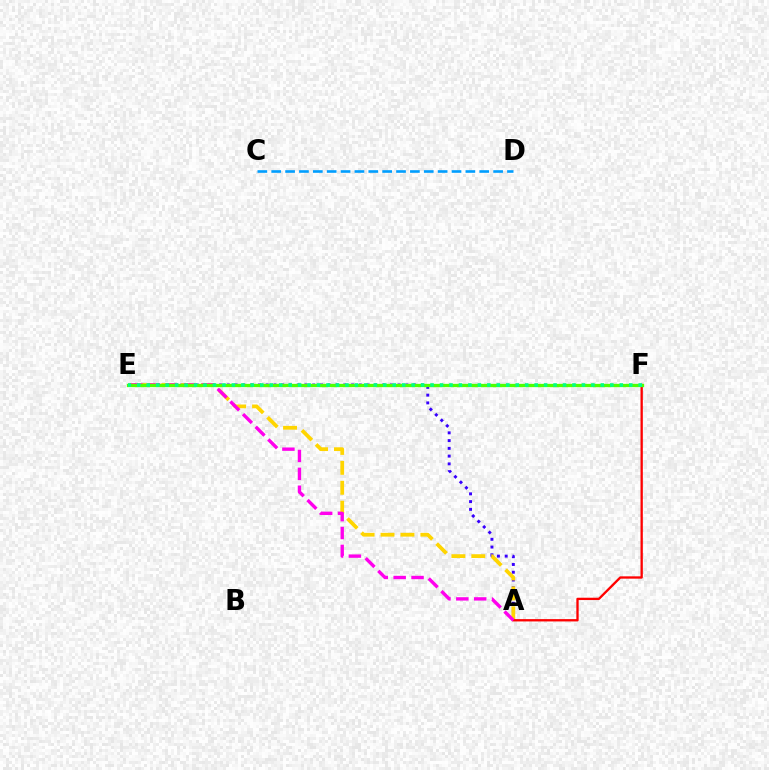{('A', 'E'): [{'color': '#3700ff', 'line_style': 'dotted', 'thickness': 2.11}, {'color': '#ffd500', 'line_style': 'dashed', 'thickness': 2.71}, {'color': '#ff00ed', 'line_style': 'dashed', 'thickness': 2.43}], ('A', 'F'): [{'color': '#ff0000', 'line_style': 'solid', 'thickness': 1.67}], ('E', 'F'): [{'color': '#4fff00', 'line_style': 'solid', 'thickness': 2.37}, {'color': '#00ff86', 'line_style': 'dotted', 'thickness': 2.57}], ('C', 'D'): [{'color': '#009eff', 'line_style': 'dashed', 'thickness': 1.88}]}